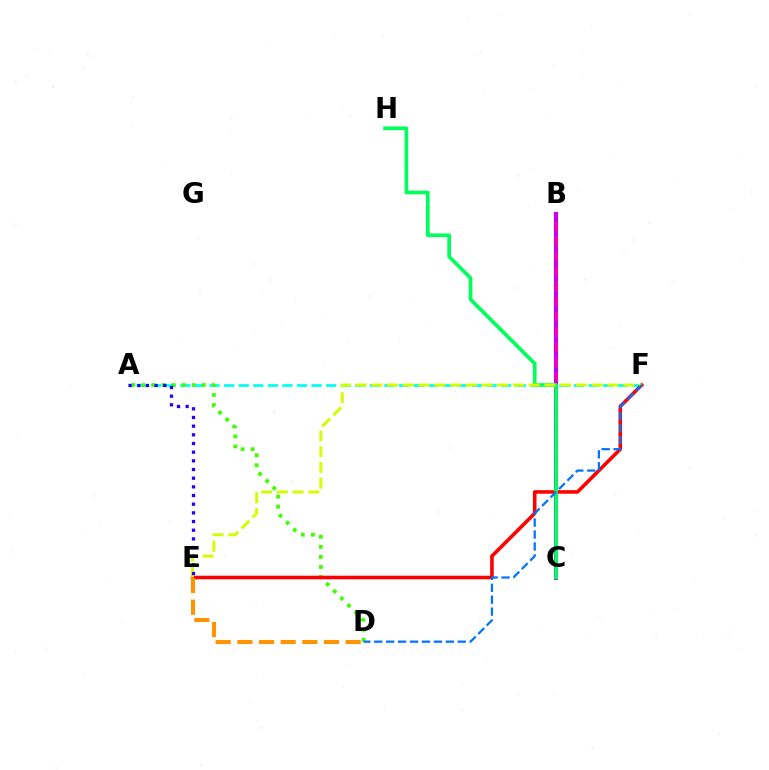{('B', 'C'): [{'color': '#b900ff', 'line_style': 'solid', 'thickness': 2.96}, {'color': '#ff00ac', 'line_style': 'dashed', 'thickness': 2.05}], ('A', 'F'): [{'color': '#00fff6', 'line_style': 'dashed', 'thickness': 1.98}], ('A', 'D'): [{'color': '#3dff00', 'line_style': 'dotted', 'thickness': 2.73}], ('E', 'F'): [{'color': '#ff0000', 'line_style': 'solid', 'thickness': 2.57}, {'color': '#d1ff00', 'line_style': 'dashed', 'thickness': 2.14}], ('C', 'H'): [{'color': '#00ff5c', 'line_style': 'solid', 'thickness': 2.65}], ('A', 'E'): [{'color': '#2500ff', 'line_style': 'dotted', 'thickness': 2.36}], ('D', 'E'): [{'color': '#ff9400', 'line_style': 'dashed', 'thickness': 2.94}], ('D', 'F'): [{'color': '#0074ff', 'line_style': 'dashed', 'thickness': 1.62}]}